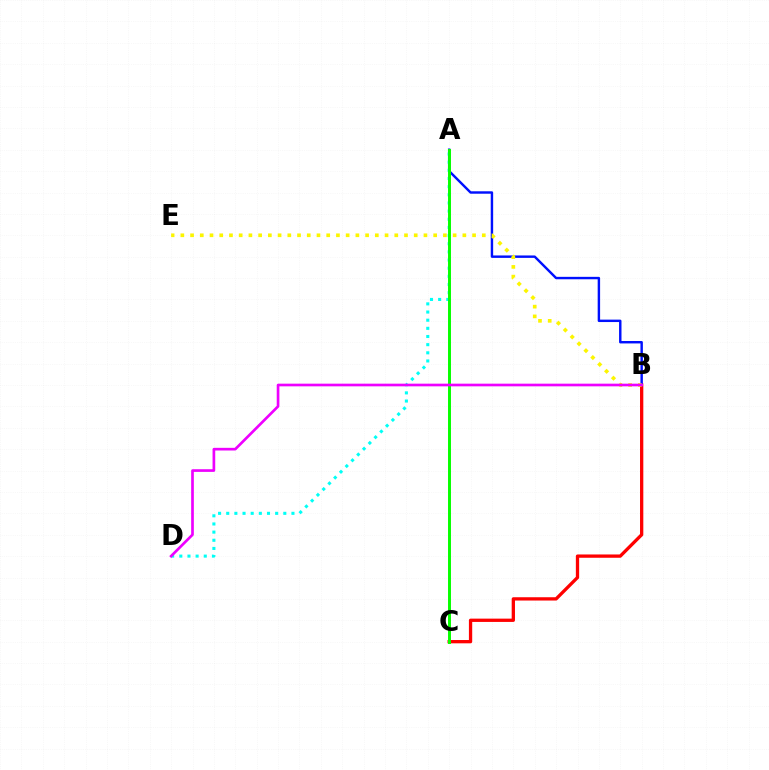{('B', 'C'): [{'color': '#ff0000', 'line_style': 'solid', 'thickness': 2.37}], ('A', 'B'): [{'color': '#0010ff', 'line_style': 'solid', 'thickness': 1.75}], ('A', 'D'): [{'color': '#00fff6', 'line_style': 'dotted', 'thickness': 2.22}], ('B', 'E'): [{'color': '#fcf500', 'line_style': 'dotted', 'thickness': 2.64}], ('A', 'C'): [{'color': '#08ff00', 'line_style': 'solid', 'thickness': 2.13}], ('B', 'D'): [{'color': '#ee00ff', 'line_style': 'solid', 'thickness': 1.92}]}